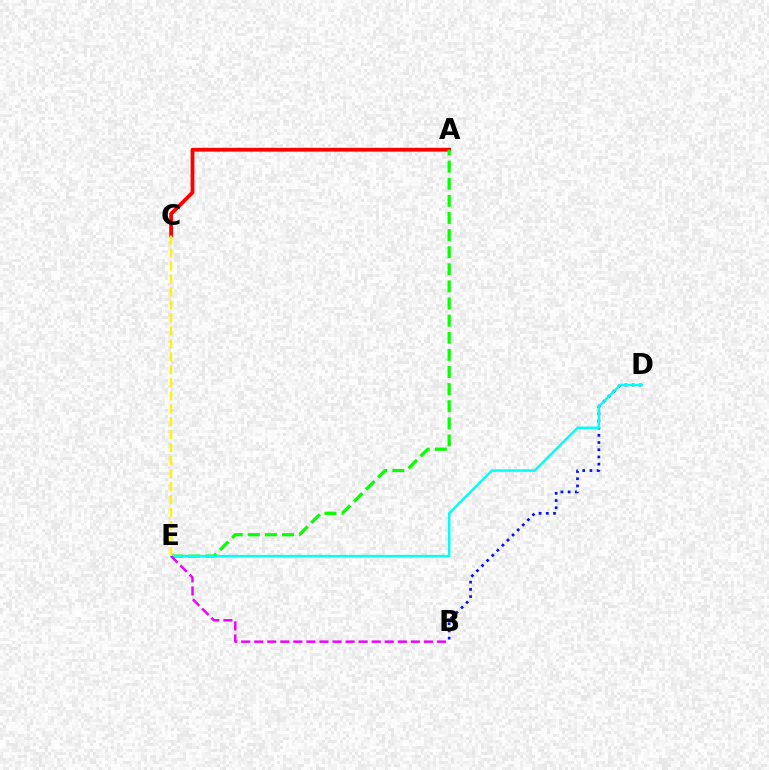{('B', 'D'): [{'color': '#0010ff', 'line_style': 'dotted', 'thickness': 1.96}], ('A', 'C'): [{'color': '#ff0000', 'line_style': 'solid', 'thickness': 2.74}], ('A', 'E'): [{'color': '#08ff00', 'line_style': 'dashed', 'thickness': 2.32}], ('D', 'E'): [{'color': '#00fff6', 'line_style': 'solid', 'thickness': 1.79}], ('B', 'E'): [{'color': '#ee00ff', 'line_style': 'dashed', 'thickness': 1.77}], ('C', 'E'): [{'color': '#fcf500', 'line_style': 'dashed', 'thickness': 1.76}]}